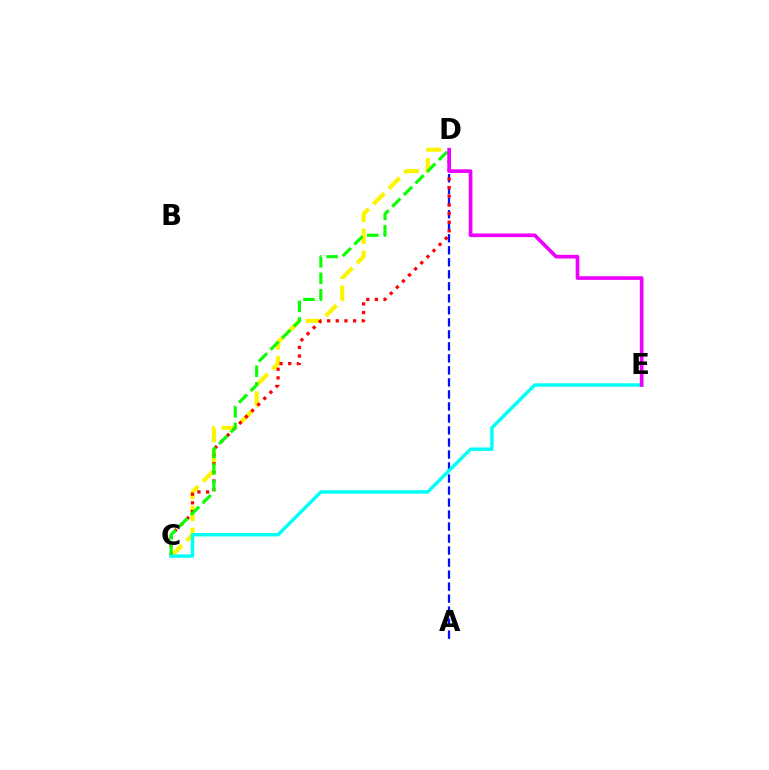{('A', 'D'): [{'color': '#0010ff', 'line_style': 'dashed', 'thickness': 1.63}], ('C', 'D'): [{'color': '#fcf500', 'line_style': 'dashed', 'thickness': 2.98}, {'color': '#ff0000', 'line_style': 'dotted', 'thickness': 2.35}, {'color': '#08ff00', 'line_style': 'dashed', 'thickness': 2.24}], ('C', 'E'): [{'color': '#00fff6', 'line_style': 'solid', 'thickness': 2.47}], ('D', 'E'): [{'color': '#ee00ff', 'line_style': 'solid', 'thickness': 2.64}]}